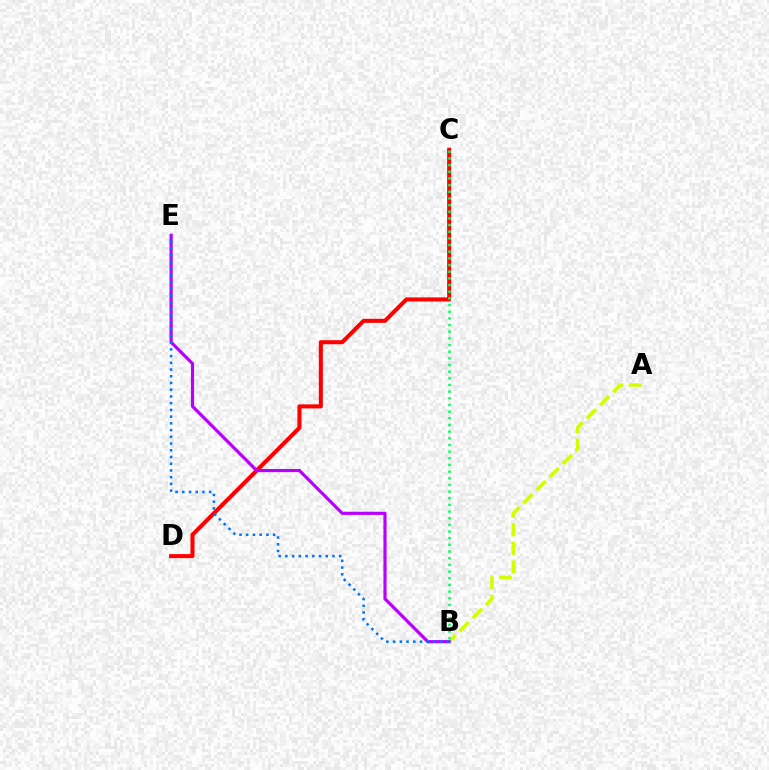{('C', 'D'): [{'color': '#ff0000', 'line_style': 'solid', 'thickness': 2.92}], ('A', 'B'): [{'color': '#d1ff00', 'line_style': 'dashed', 'thickness': 2.52}], ('B', 'C'): [{'color': '#00ff5c', 'line_style': 'dotted', 'thickness': 1.81}], ('B', 'E'): [{'color': '#b900ff', 'line_style': 'solid', 'thickness': 2.28}, {'color': '#0074ff', 'line_style': 'dotted', 'thickness': 1.83}]}